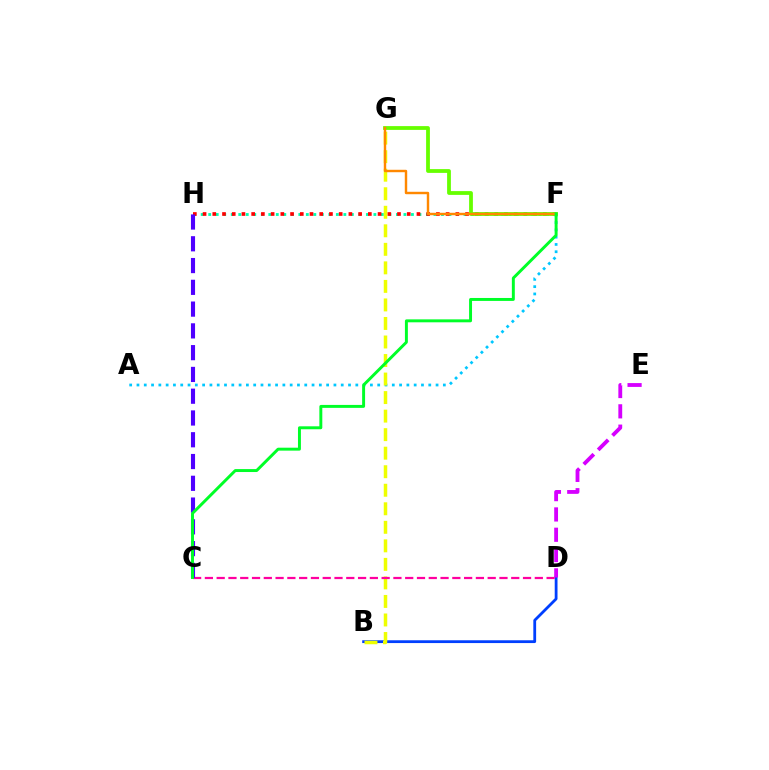{('F', 'H'): [{'color': '#00ffaf', 'line_style': 'dotted', 'thickness': 2.04}, {'color': '#ff0000', 'line_style': 'dotted', 'thickness': 2.64}], ('A', 'F'): [{'color': '#00c7ff', 'line_style': 'dotted', 'thickness': 1.98}], ('B', 'D'): [{'color': '#003fff', 'line_style': 'solid', 'thickness': 2.01}], ('B', 'G'): [{'color': '#eeff00', 'line_style': 'dashed', 'thickness': 2.52}], ('C', 'D'): [{'color': '#ff00a0', 'line_style': 'dashed', 'thickness': 1.6}], ('F', 'G'): [{'color': '#66ff00', 'line_style': 'solid', 'thickness': 2.73}, {'color': '#ff8800', 'line_style': 'solid', 'thickness': 1.75}], ('C', 'H'): [{'color': '#4f00ff', 'line_style': 'dashed', 'thickness': 2.96}], ('C', 'F'): [{'color': '#00ff27', 'line_style': 'solid', 'thickness': 2.12}], ('D', 'E'): [{'color': '#d600ff', 'line_style': 'dashed', 'thickness': 2.76}]}